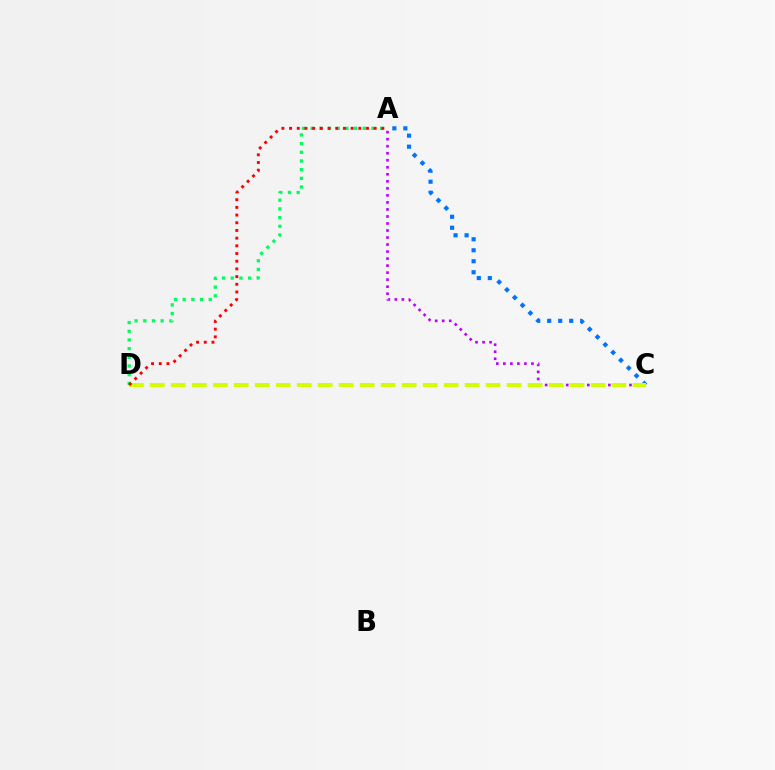{('A', 'D'): [{'color': '#00ff5c', 'line_style': 'dotted', 'thickness': 2.36}, {'color': '#ff0000', 'line_style': 'dotted', 'thickness': 2.09}], ('A', 'C'): [{'color': '#b900ff', 'line_style': 'dotted', 'thickness': 1.91}, {'color': '#0074ff', 'line_style': 'dotted', 'thickness': 2.99}], ('C', 'D'): [{'color': '#d1ff00', 'line_style': 'dashed', 'thickness': 2.85}]}